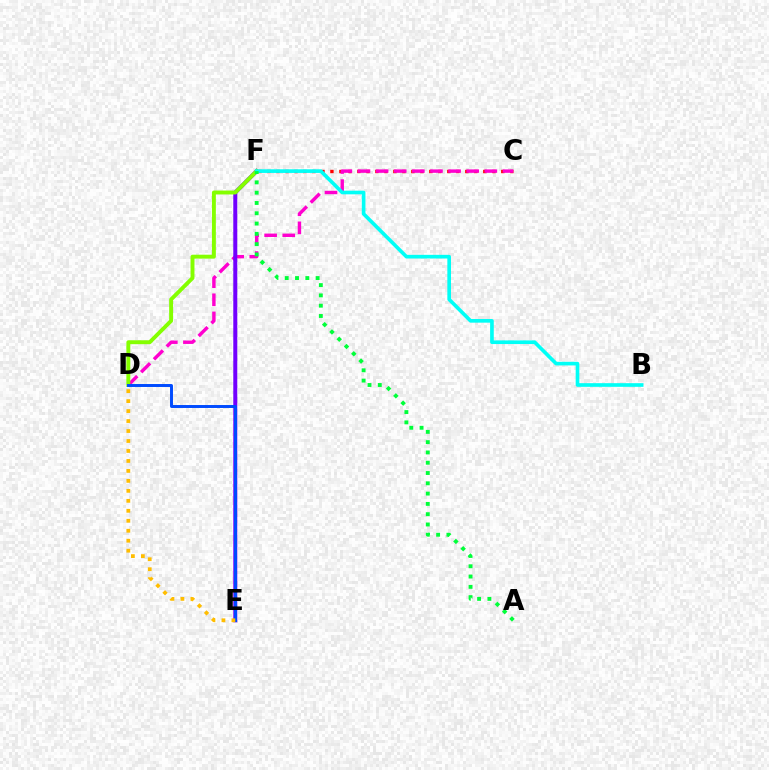{('C', 'F'): [{'color': '#ff0000', 'line_style': 'dotted', 'thickness': 2.44}], ('C', 'D'): [{'color': '#ff00cf', 'line_style': 'dashed', 'thickness': 2.46}], ('E', 'F'): [{'color': '#7200ff', 'line_style': 'solid', 'thickness': 2.87}], ('D', 'F'): [{'color': '#84ff00', 'line_style': 'solid', 'thickness': 2.82}], ('D', 'E'): [{'color': '#004bff', 'line_style': 'solid', 'thickness': 2.13}, {'color': '#ffbd00', 'line_style': 'dotted', 'thickness': 2.71}], ('B', 'F'): [{'color': '#00fff6', 'line_style': 'solid', 'thickness': 2.63}], ('A', 'F'): [{'color': '#00ff39', 'line_style': 'dotted', 'thickness': 2.8}]}